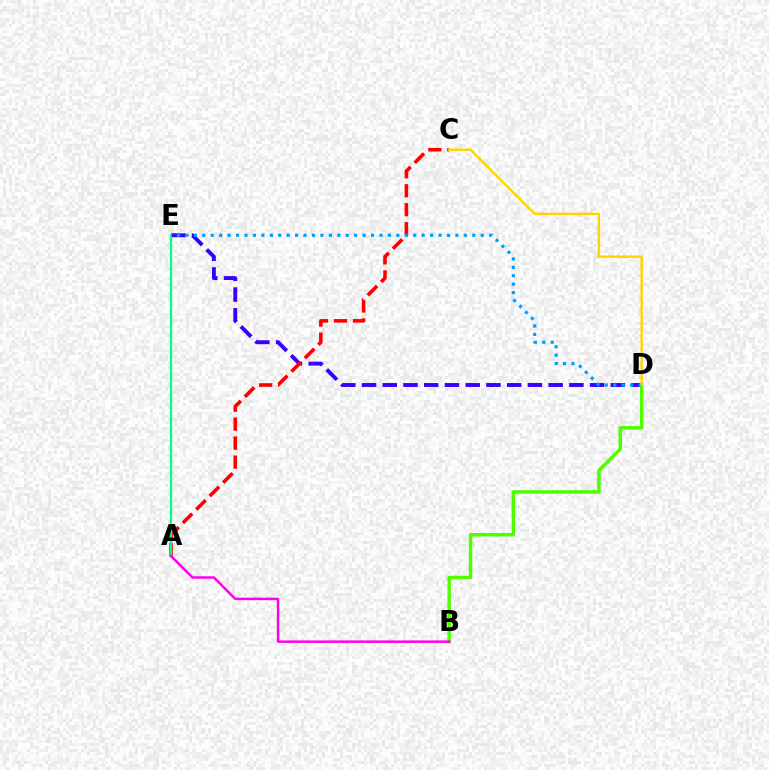{('D', 'E'): [{'color': '#3700ff', 'line_style': 'dashed', 'thickness': 2.82}, {'color': '#009eff', 'line_style': 'dotted', 'thickness': 2.29}], ('A', 'C'): [{'color': '#ff0000', 'line_style': 'dashed', 'thickness': 2.58}], ('B', 'D'): [{'color': '#4fff00', 'line_style': 'solid', 'thickness': 2.49}], ('A', 'E'): [{'color': '#00ff86', 'line_style': 'solid', 'thickness': 1.6}], ('C', 'D'): [{'color': '#ffd500', 'line_style': 'solid', 'thickness': 1.72}], ('A', 'B'): [{'color': '#ff00ed', 'line_style': 'solid', 'thickness': 1.79}]}